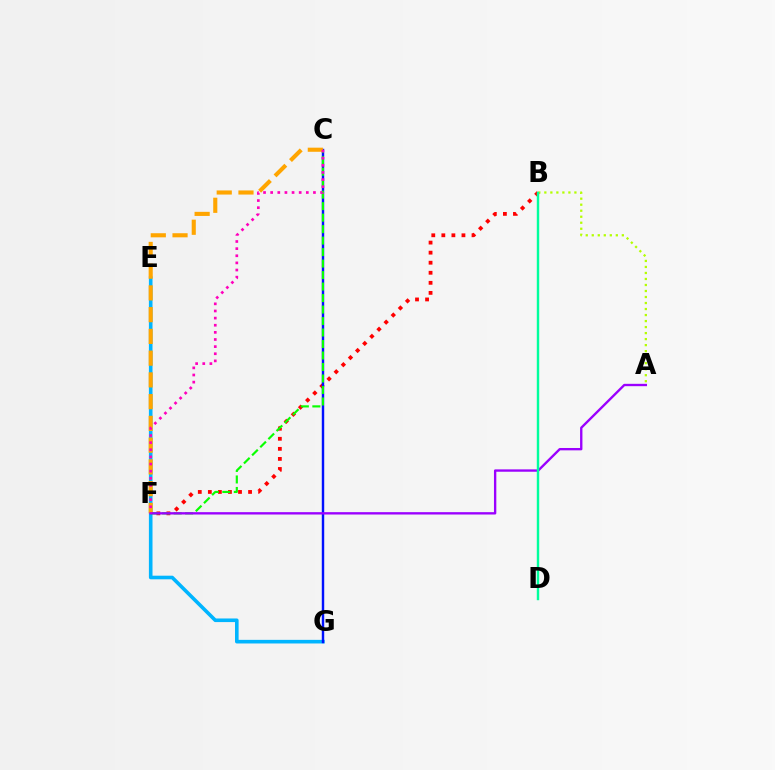{('A', 'B'): [{'color': '#b3ff00', 'line_style': 'dotted', 'thickness': 1.63}], ('E', 'G'): [{'color': '#00b5ff', 'line_style': 'solid', 'thickness': 2.6}], ('B', 'F'): [{'color': '#ff0000', 'line_style': 'dotted', 'thickness': 2.73}], ('C', 'G'): [{'color': '#0010ff', 'line_style': 'solid', 'thickness': 1.75}], ('C', 'F'): [{'color': '#08ff00', 'line_style': 'dashed', 'thickness': 1.56}, {'color': '#ffa500', 'line_style': 'dashed', 'thickness': 2.95}, {'color': '#ff00bd', 'line_style': 'dotted', 'thickness': 1.94}], ('A', 'F'): [{'color': '#9b00ff', 'line_style': 'solid', 'thickness': 1.7}], ('B', 'D'): [{'color': '#00ff9d', 'line_style': 'solid', 'thickness': 1.74}]}